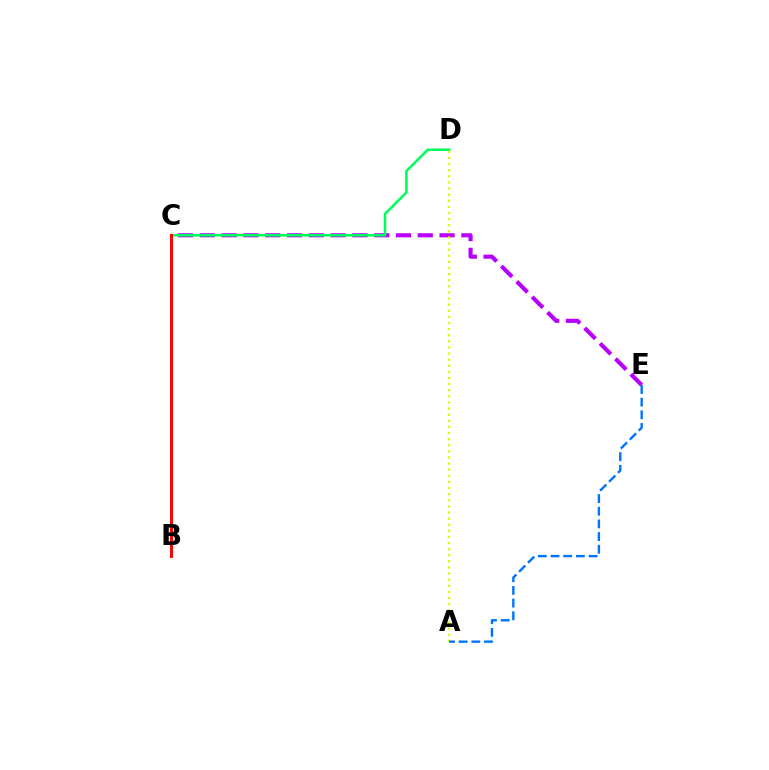{('C', 'E'): [{'color': '#b900ff', 'line_style': 'dashed', 'thickness': 2.96}], ('C', 'D'): [{'color': '#00ff5c', 'line_style': 'solid', 'thickness': 1.83}], ('A', 'D'): [{'color': '#d1ff00', 'line_style': 'dotted', 'thickness': 1.66}], ('A', 'E'): [{'color': '#0074ff', 'line_style': 'dashed', 'thickness': 1.72}], ('B', 'C'): [{'color': '#ff0000', 'line_style': 'solid', 'thickness': 2.12}]}